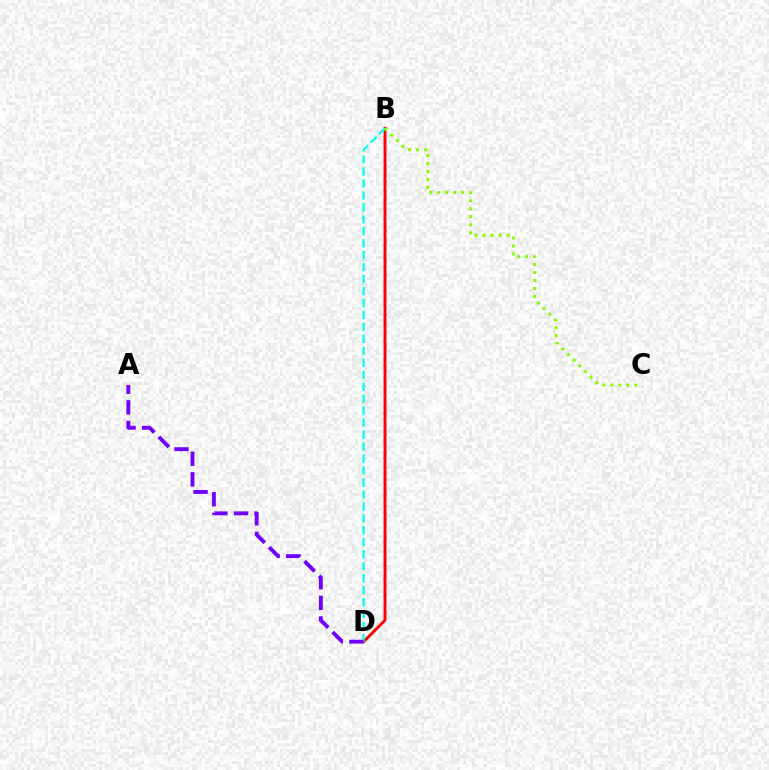{('B', 'D'): [{'color': '#ff0000', 'line_style': 'solid', 'thickness': 2.09}, {'color': '#00fff6', 'line_style': 'dashed', 'thickness': 1.63}], ('A', 'D'): [{'color': '#7200ff', 'line_style': 'dashed', 'thickness': 2.8}], ('B', 'C'): [{'color': '#84ff00', 'line_style': 'dotted', 'thickness': 2.17}]}